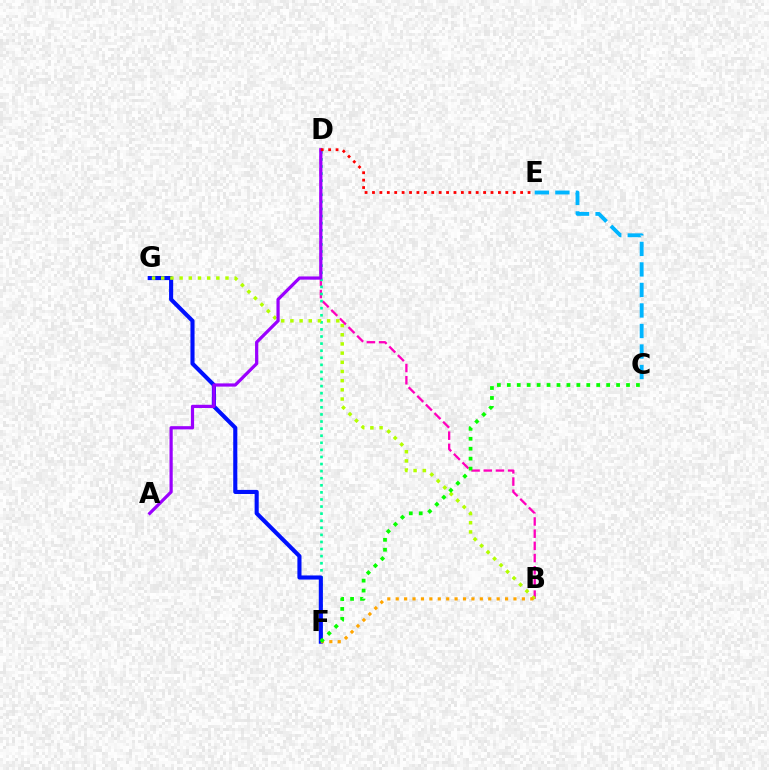{('B', 'D'): [{'color': '#ff00bd', 'line_style': 'dashed', 'thickness': 1.66}], ('D', 'F'): [{'color': '#00ff9d', 'line_style': 'dotted', 'thickness': 1.92}], ('F', 'G'): [{'color': '#0010ff', 'line_style': 'solid', 'thickness': 2.95}], ('B', 'G'): [{'color': '#b3ff00', 'line_style': 'dotted', 'thickness': 2.49}], ('B', 'F'): [{'color': '#ffa500', 'line_style': 'dotted', 'thickness': 2.29}], ('A', 'D'): [{'color': '#9b00ff', 'line_style': 'solid', 'thickness': 2.31}], ('D', 'E'): [{'color': '#ff0000', 'line_style': 'dotted', 'thickness': 2.01}], ('C', 'F'): [{'color': '#08ff00', 'line_style': 'dotted', 'thickness': 2.7}], ('C', 'E'): [{'color': '#00b5ff', 'line_style': 'dashed', 'thickness': 2.79}]}